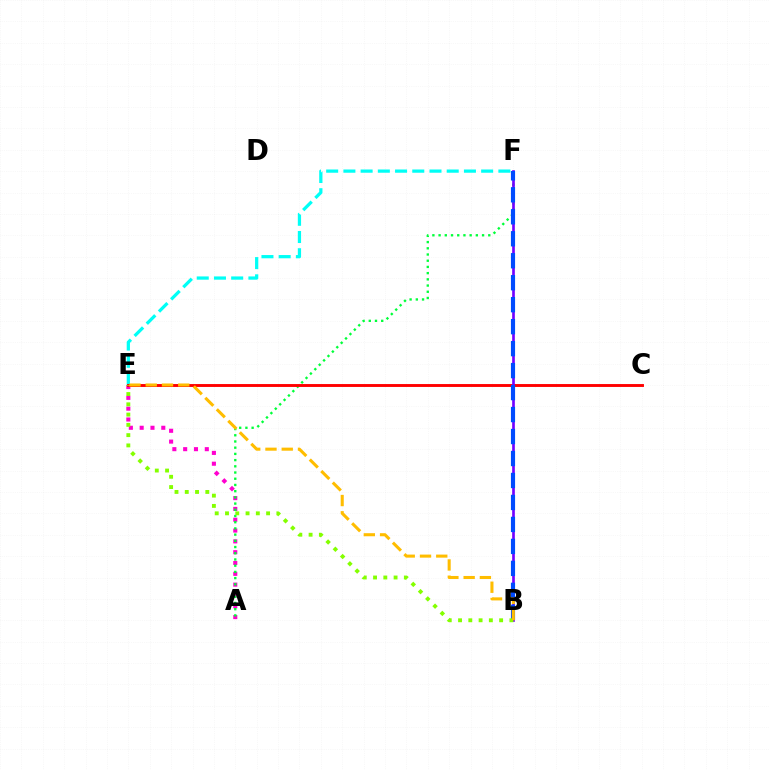{('A', 'E'): [{'color': '#ff00cf', 'line_style': 'dotted', 'thickness': 2.94}], ('E', 'F'): [{'color': '#00fff6', 'line_style': 'dashed', 'thickness': 2.34}], ('A', 'F'): [{'color': '#00ff39', 'line_style': 'dotted', 'thickness': 1.69}], ('C', 'E'): [{'color': '#ff0000', 'line_style': 'solid', 'thickness': 2.09}], ('B', 'F'): [{'color': '#7200ff', 'line_style': 'solid', 'thickness': 1.92}, {'color': '#004bff', 'line_style': 'dashed', 'thickness': 2.99}], ('B', 'E'): [{'color': '#84ff00', 'line_style': 'dotted', 'thickness': 2.79}, {'color': '#ffbd00', 'line_style': 'dashed', 'thickness': 2.21}]}